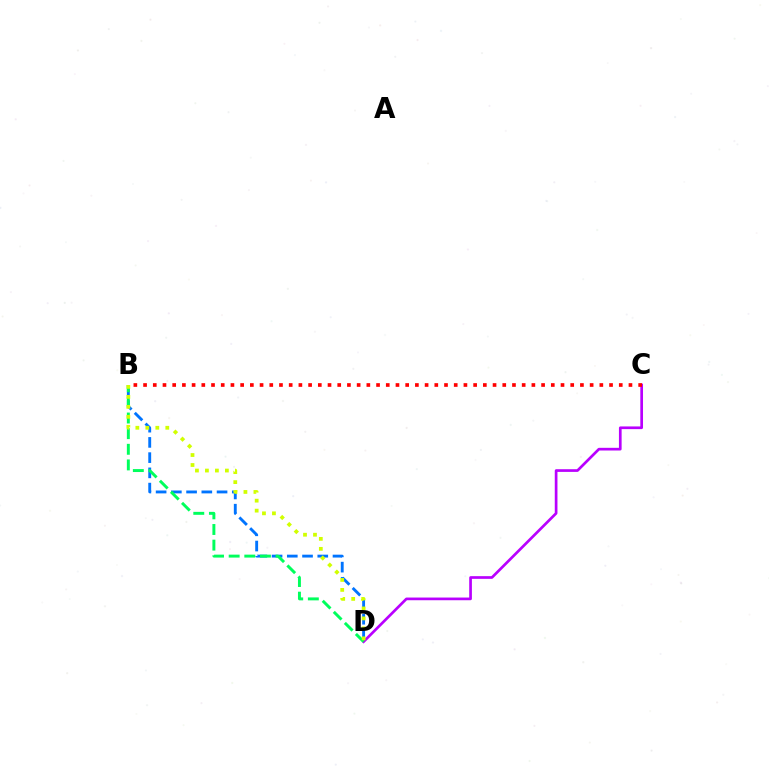{('C', 'D'): [{'color': '#b900ff', 'line_style': 'solid', 'thickness': 1.94}], ('B', 'D'): [{'color': '#0074ff', 'line_style': 'dashed', 'thickness': 2.07}, {'color': '#00ff5c', 'line_style': 'dashed', 'thickness': 2.12}, {'color': '#d1ff00', 'line_style': 'dotted', 'thickness': 2.71}], ('B', 'C'): [{'color': '#ff0000', 'line_style': 'dotted', 'thickness': 2.64}]}